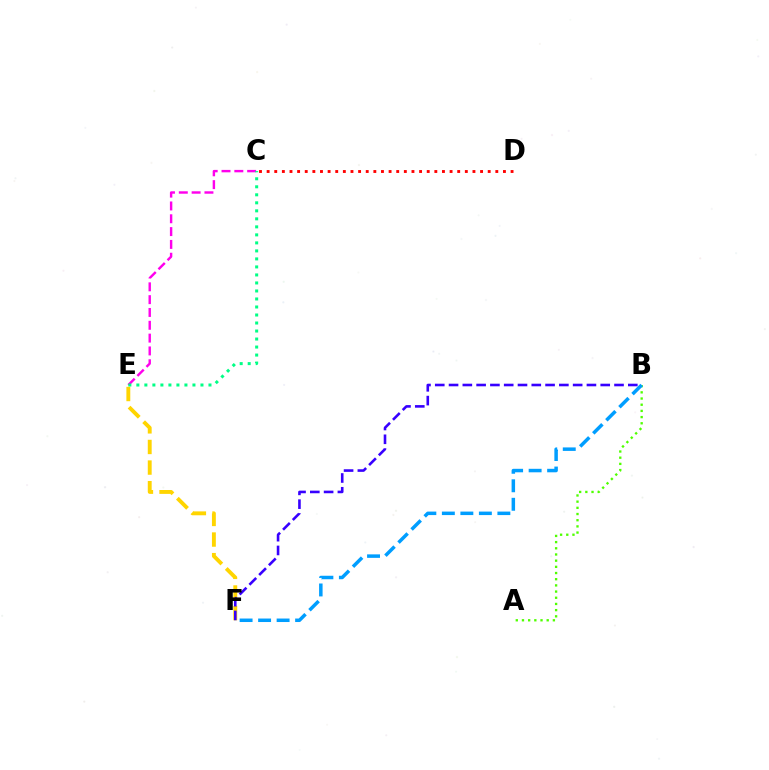{('E', 'F'): [{'color': '#ffd500', 'line_style': 'dashed', 'thickness': 2.8}], ('B', 'F'): [{'color': '#3700ff', 'line_style': 'dashed', 'thickness': 1.87}, {'color': '#009eff', 'line_style': 'dashed', 'thickness': 2.51}], ('C', 'D'): [{'color': '#ff0000', 'line_style': 'dotted', 'thickness': 2.07}], ('A', 'B'): [{'color': '#4fff00', 'line_style': 'dotted', 'thickness': 1.68}], ('C', 'E'): [{'color': '#ff00ed', 'line_style': 'dashed', 'thickness': 1.74}, {'color': '#00ff86', 'line_style': 'dotted', 'thickness': 2.18}]}